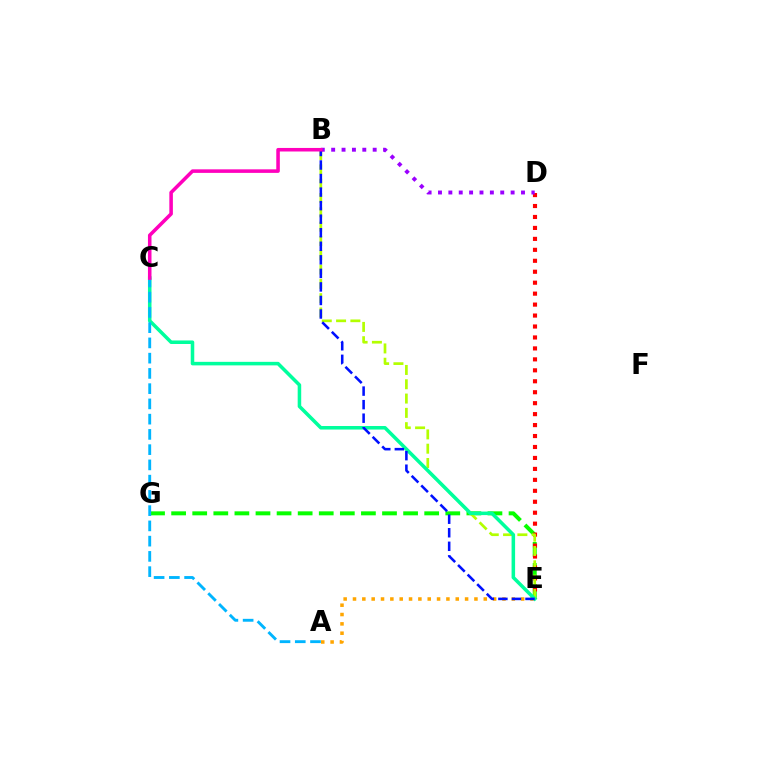{('E', 'G'): [{'color': '#08ff00', 'line_style': 'dashed', 'thickness': 2.86}], ('A', 'E'): [{'color': '#ffa500', 'line_style': 'dotted', 'thickness': 2.54}], ('D', 'E'): [{'color': '#ff0000', 'line_style': 'dotted', 'thickness': 2.98}], ('B', 'E'): [{'color': '#b3ff00', 'line_style': 'dashed', 'thickness': 1.94}, {'color': '#0010ff', 'line_style': 'dashed', 'thickness': 1.84}], ('C', 'E'): [{'color': '#00ff9d', 'line_style': 'solid', 'thickness': 2.54}], ('A', 'C'): [{'color': '#00b5ff', 'line_style': 'dashed', 'thickness': 2.07}], ('B', 'D'): [{'color': '#9b00ff', 'line_style': 'dotted', 'thickness': 2.82}], ('B', 'C'): [{'color': '#ff00bd', 'line_style': 'solid', 'thickness': 2.55}]}